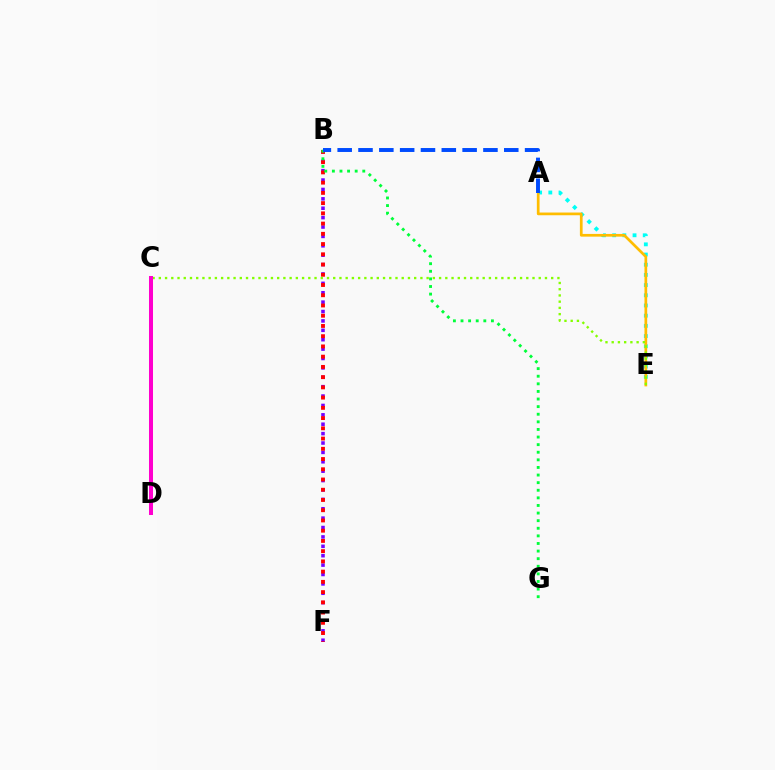{('A', 'E'): [{'color': '#00fff6', 'line_style': 'dotted', 'thickness': 2.77}, {'color': '#ffbd00', 'line_style': 'solid', 'thickness': 1.95}], ('B', 'F'): [{'color': '#7200ff', 'line_style': 'dotted', 'thickness': 2.55}, {'color': '#ff0000', 'line_style': 'dotted', 'thickness': 2.78}], ('B', 'G'): [{'color': '#00ff39', 'line_style': 'dotted', 'thickness': 2.07}], ('C', 'E'): [{'color': '#84ff00', 'line_style': 'dotted', 'thickness': 1.69}], ('A', 'B'): [{'color': '#004bff', 'line_style': 'dashed', 'thickness': 2.83}], ('C', 'D'): [{'color': '#ff00cf', 'line_style': 'solid', 'thickness': 2.88}]}